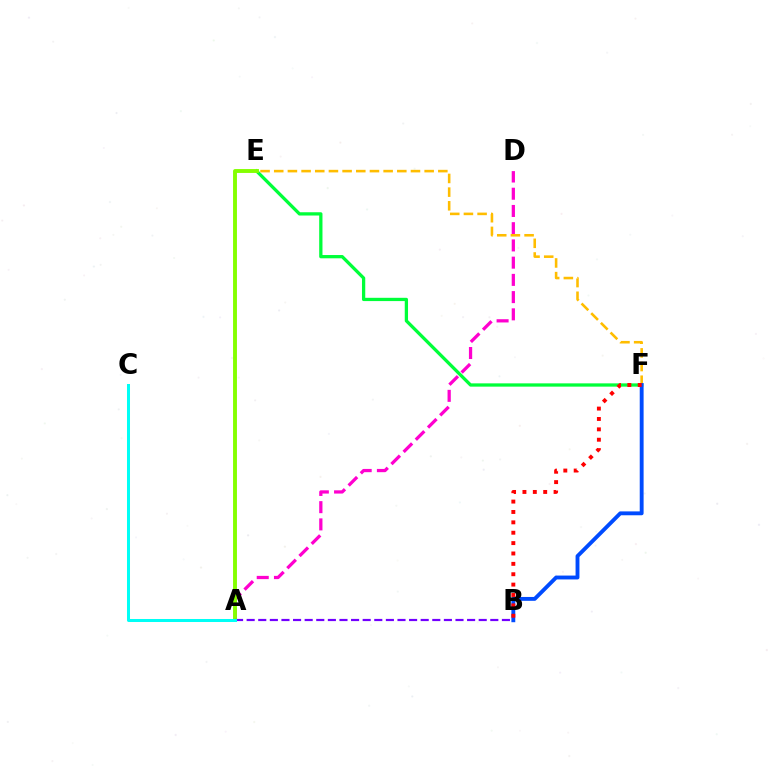{('E', 'F'): [{'color': '#00ff39', 'line_style': 'solid', 'thickness': 2.36}, {'color': '#ffbd00', 'line_style': 'dashed', 'thickness': 1.86}], ('A', 'D'): [{'color': '#ff00cf', 'line_style': 'dashed', 'thickness': 2.34}], ('B', 'F'): [{'color': '#004bff', 'line_style': 'solid', 'thickness': 2.79}, {'color': '#ff0000', 'line_style': 'dotted', 'thickness': 2.82}], ('A', 'E'): [{'color': '#84ff00', 'line_style': 'solid', 'thickness': 2.8}], ('A', 'B'): [{'color': '#7200ff', 'line_style': 'dashed', 'thickness': 1.58}], ('A', 'C'): [{'color': '#00fff6', 'line_style': 'solid', 'thickness': 2.16}]}